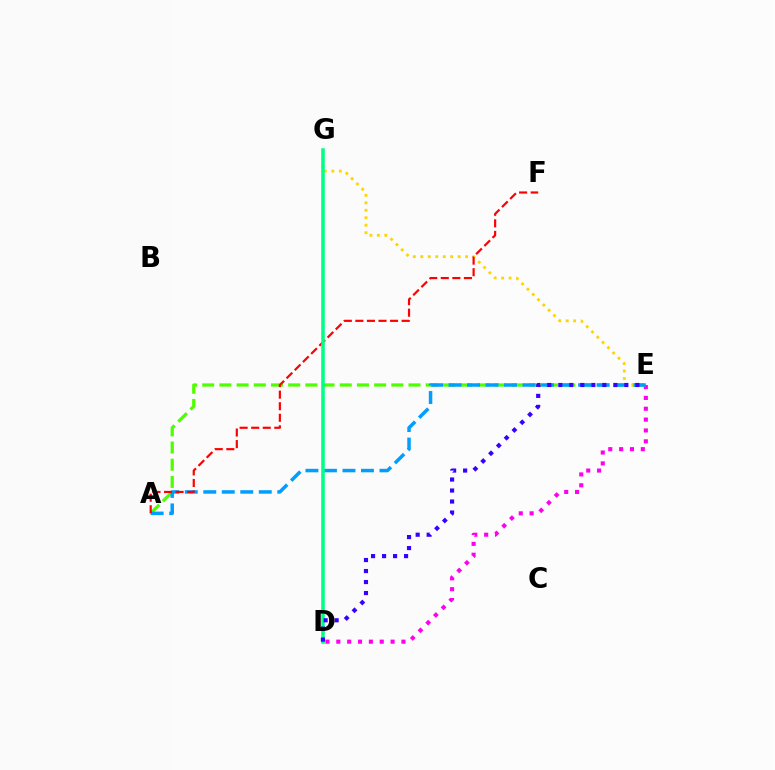{('A', 'E'): [{'color': '#4fff00', 'line_style': 'dashed', 'thickness': 2.34}, {'color': '#009eff', 'line_style': 'dashed', 'thickness': 2.51}], ('E', 'G'): [{'color': '#ffd500', 'line_style': 'dotted', 'thickness': 2.03}], ('D', 'E'): [{'color': '#ff00ed', 'line_style': 'dotted', 'thickness': 2.95}, {'color': '#3700ff', 'line_style': 'dotted', 'thickness': 2.99}], ('A', 'F'): [{'color': '#ff0000', 'line_style': 'dashed', 'thickness': 1.57}], ('D', 'G'): [{'color': '#00ff86', 'line_style': 'solid', 'thickness': 2.54}]}